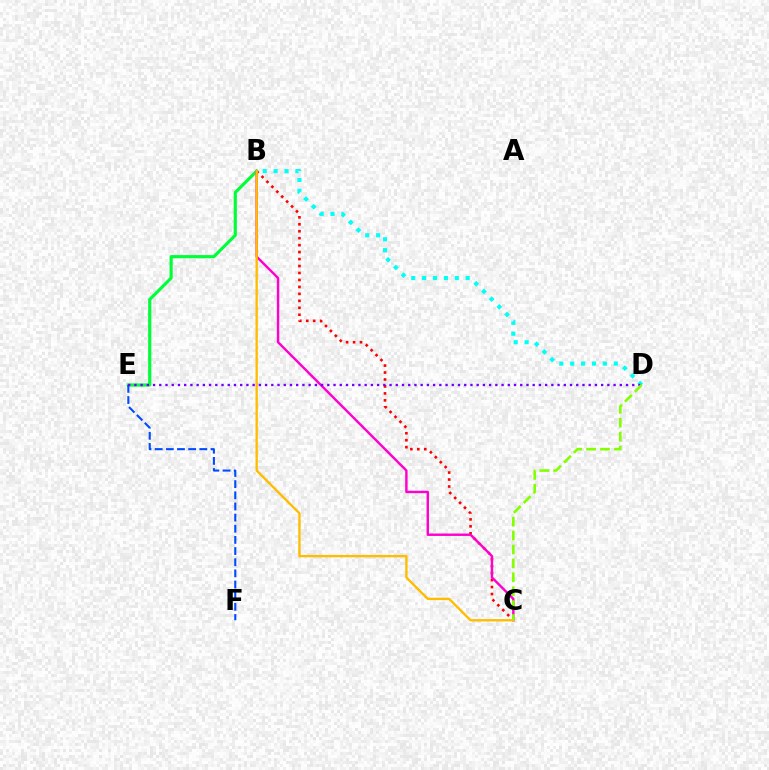{('B', 'C'): [{'color': '#ff0000', 'line_style': 'dotted', 'thickness': 1.89}, {'color': '#ff00cf', 'line_style': 'solid', 'thickness': 1.74}, {'color': '#ffbd00', 'line_style': 'solid', 'thickness': 1.7}], ('B', 'E'): [{'color': '#00ff39', 'line_style': 'solid', 'thickness': 2.28}], ('E', 'F'): [{'color': '#004bff', 'line_style': 'dashed', 'thickness': 1.52}], ('B', 'D'): [{'color': '#00fff6', 'line_style': 'dotted', 'thickness': 2.96}], ('D', 'E'): [{'color': '#7200ff', 'line_style': 'dotted', 'thickness': 1.69}], ('C', 'D'): [{'color': '#84ff00', 'line_style': 'dashed', 'thickness': 1.89}]}